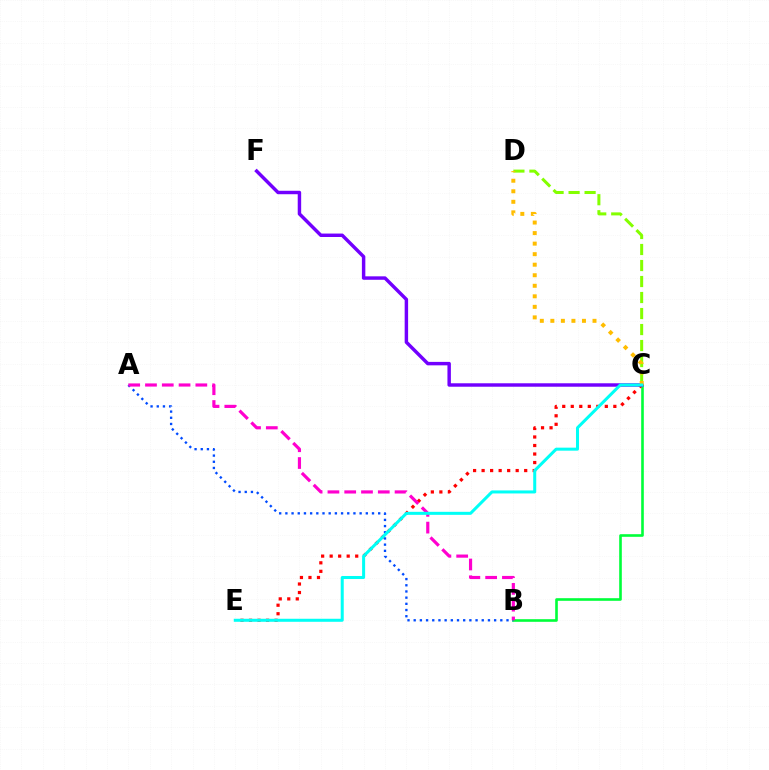{('B', 'C'): [{'color': '#00ff39', 'line_style': 'solid', 'thickness': 1.89}], ('C', 'E'): [{'color': '#ff0000', 'line_style': 'dotted', 'thickness': 2.31}, {'color': '#00fff6', 'line_style': 'solid', 'thickness': 2.17}], ('C', 'F'): [{'color': '#7200ff', 'line_style': 'solid', 'thickness': 2.48}], ('C', 'D'): [{'color': '#84ff00', 'line_style': 'dashed', 'thickness': 2.17}, {'color': '#ffbd00', 'line_style': 'dotted', 'thickness': 2.86}], ('A', 'B'): [{'color': '#004bff', 'line_style': 'dotted', 'thickness': 1.68}, {'color': '#ff00cf', 'line_style': 'dashed', 'thickness': 2.28}]}